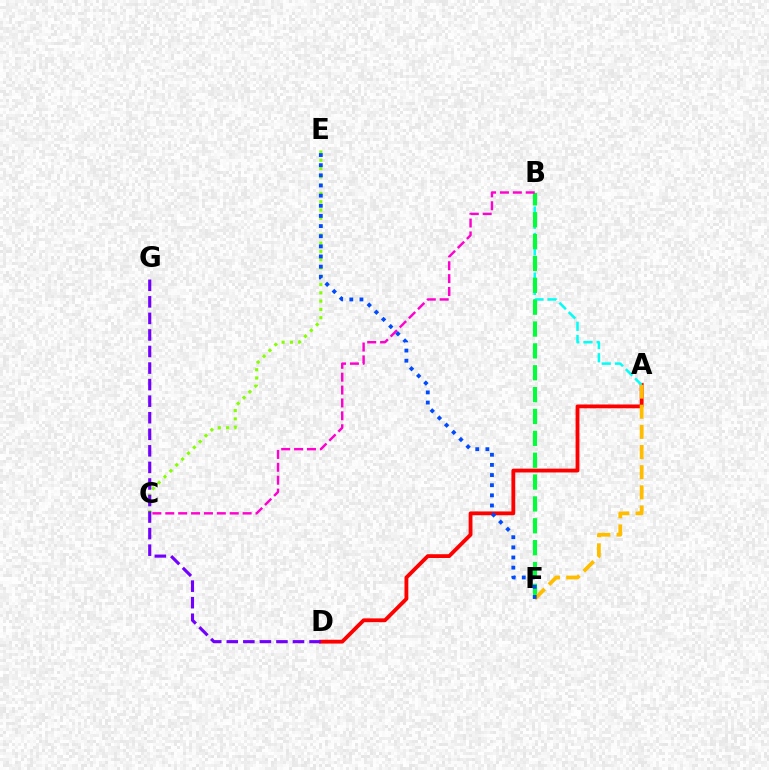{('A', 'D'): [{'color': '#ff0000', 'line_style': 'solid', 'thickness': 2.75}], ('A', 'B'): [{'color': '#00fff6', 'line_style': 'dashed', 'thickness': 1.8}], ('B', 'F'): [{'color': '#00ff39', 'line_style': 'dashed', 'thickness': 2.97}], ('C', 'E'): [{'color': '#84ff00', 'line_style': 'dotted', 'thickness': 2.25}], ('B', 'C'): [{'color': '#ff00cf', 'line_style': 'dashed', 'thickness': 1.75}], ('D', 'G'): [{'color': '#7200ff', 'line_style': 'dashed', 'thickness': 2.25}], ('A', 'F'): [{'color': '#ffbd00', 'line_style': 'dashed', 'thickness': 2.74}], ('E', 'F'): [{'color': '#004bff', 'line_style': 'dotted', 'thickness': 2.76}]}